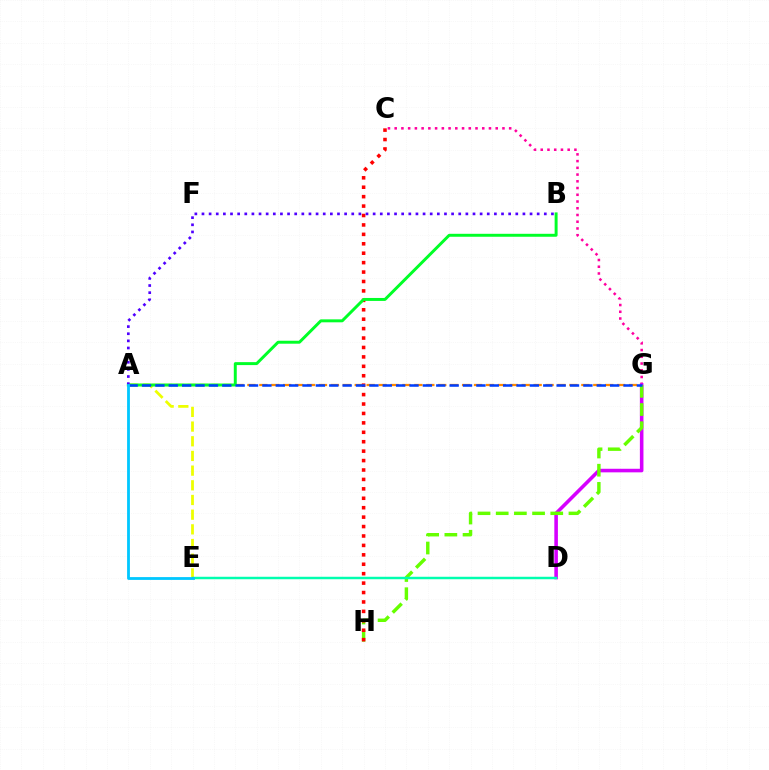{('C', 'G'): [{'color': '#ff00a0', 'line_style': 'dotted', 'thickness': 1.83}], ('A', 'G'): [{'color': '#ff8800', 'line_style': 'dashed', 'thickness': 1.62}, {'color': '#003fff', 'line_style': 'dashed', 'thickness': 1.82}], ('A', 'E'): [{'color': '#eeff00', 'line_style': 'dashed', 'thickness': 1.99}, {'color': '#00c7ff', 'line_style': 'solid', 'thickness': 2.02}], ('D', 'G'): [{'color': '#d600ff', 'line_style': 'solid', 'thickness': 2.57}], ('G', 'H'): [{'color': '#66ff00', 'line_style': 'dashed', 'thickness': 2.47}], ('C', 'H'): [{'color': '#ff0000', 'line_style': 'dotted', 'thickness': 2.56}], ('A', 'B'): [{'color': '#00ff27', 'line_style': 'solid', 'thickness': 2.13}, {'color': '#4f00ff', 'line_style': 'dotted', 'thickness': 1.94}], ('D', 'E'): [{'color': '#00ffaf', 'line_style': 'solid', 'thickness': 1.77}]}